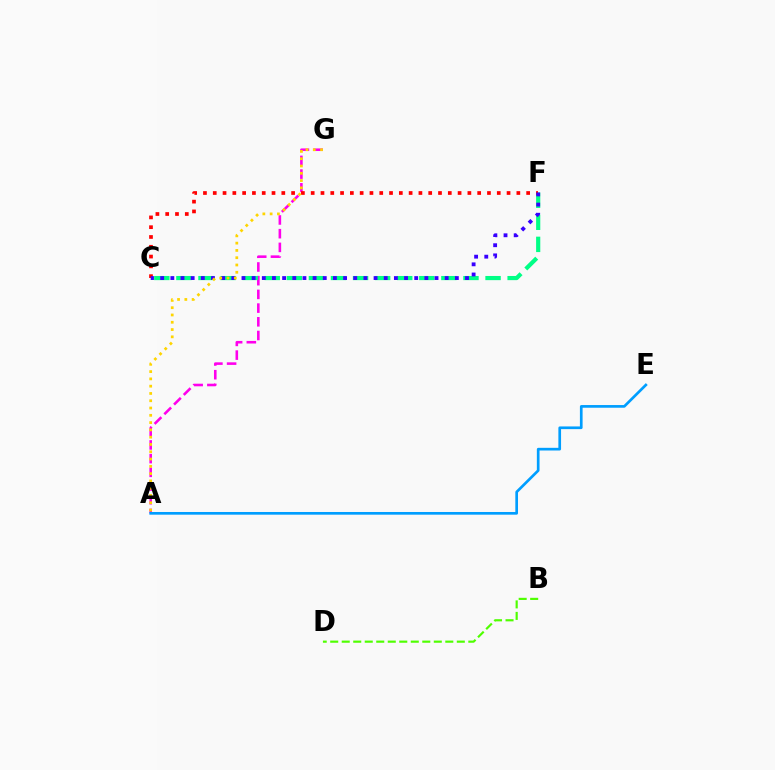{('A', 'G'): [{'color': '#ff00ed', 'line_style': 'dashed', 'thickness': 1.86}, {'color': '#ffd500', 'line_style': 'dotted', 'thickness': 1.98}], ('C', 'F'): [{'color': '#00ff86', 'line_style': 'dashed', 'thickness': 3.0}, {'color': '#ff0000', 'line_style': 'dotted', 'thickness': 2.66}, {'color': '#3700ff', 'line_style': 'dotted', 'thickness': 2.76}], ('B', 'D'): [{'color': '#4fff00', 'line_style': 'dashed', 'thickness': 1.56}], ('A', 'E'): [{'color': '#009eff', 'line_style': 'solid', 'thickness': 1.93}]}